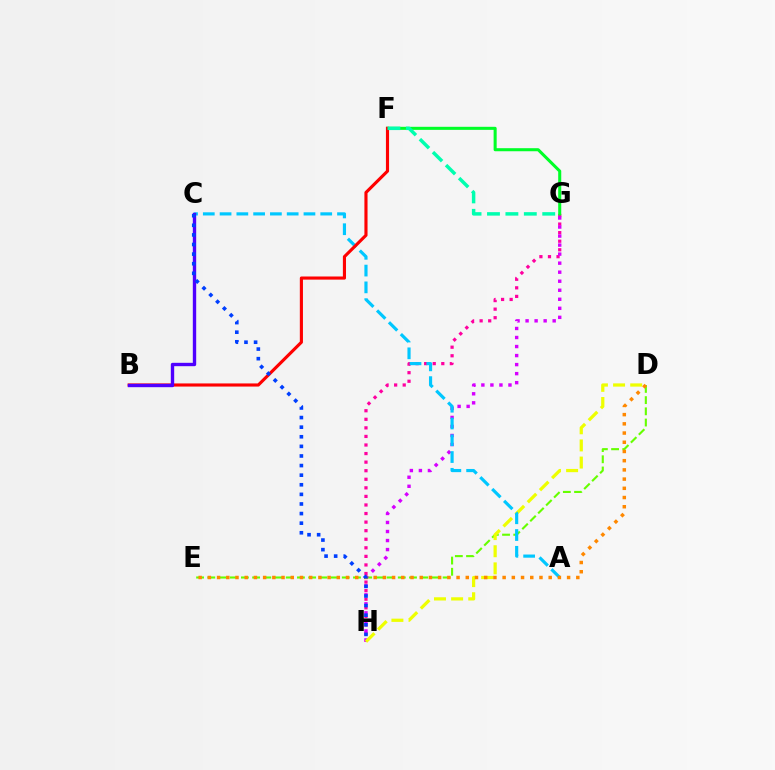{('G', 'H'): [{'color': '#ff00a0', 'line_style': 'dotted', 'thickness': 2.33}, {'color': '#d600ff', 'line_style': 'dotted', 'thickness': 2.45}], ('D', 'E'): [{'color': '#66ff00', 'line_style': 'dashed', 'thickness': 1.52}, {'color': '#ff8800', 'line_style': 'dotted', 'thickness': 2.5}], ('D', 'H'): [{'color': '#eeff00', 'line_style': 'dashed', 'thickness': 2.33}], ('F', 'G'): [{'color': '#00ff27', 'line_style': 'solid', 'thickness': 2.2}, {'color': '#00ffaf', 'line_style': 'dashed', 'thickness': 2.5}], ('A', 'C'): [{'color': '#00c7ff', 'line_style': 'dashed', 'thickness': 2.28}], ('B', 'F'): [{'color': '#ff0000', 'line_style': 'solid', 'thickness': 2.25}], ('B', 'C'): [{'color': '#4f00ff', 'line_style': 'solid', 'thickness': 2.42}], ('C', 'H'): [{'color': '#003fff', 'line_style': 'dotted', 'thickness': 2.61}]}